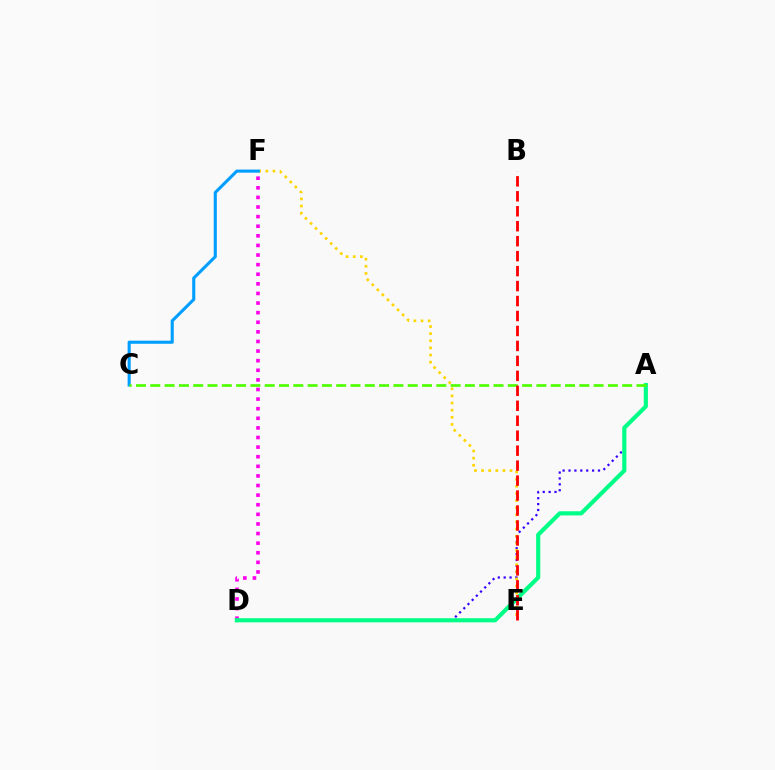{('D', 'F'): [{'color': '#ff00ed', 'line_style': 'dotted', 'thickness': 2.61}], ('A', 'D'): [{'color': '#3700ff', 'line_style': 'dotted', 'thickness': 1.6}, {'color': '#00ff86', 'line_style': 'solid', 'thickness': 2.99}], ('E', 'F'): [{'color': '#ffd500', 'line_style': 'dotted', 'thickness': 1.93}], ('C', 'F'): [{'color': '#009eff', 'line_style': 'solid', 'thickness': 2.22}], ('A', 'C'): [{'color': '#4fff00', 'line_style': 'dashed', 'thickness': 1.94}], ('B', 'E'): [{'color': '#ff0000', 'line_style': 'dashed', 'thickness': 2.03}]}